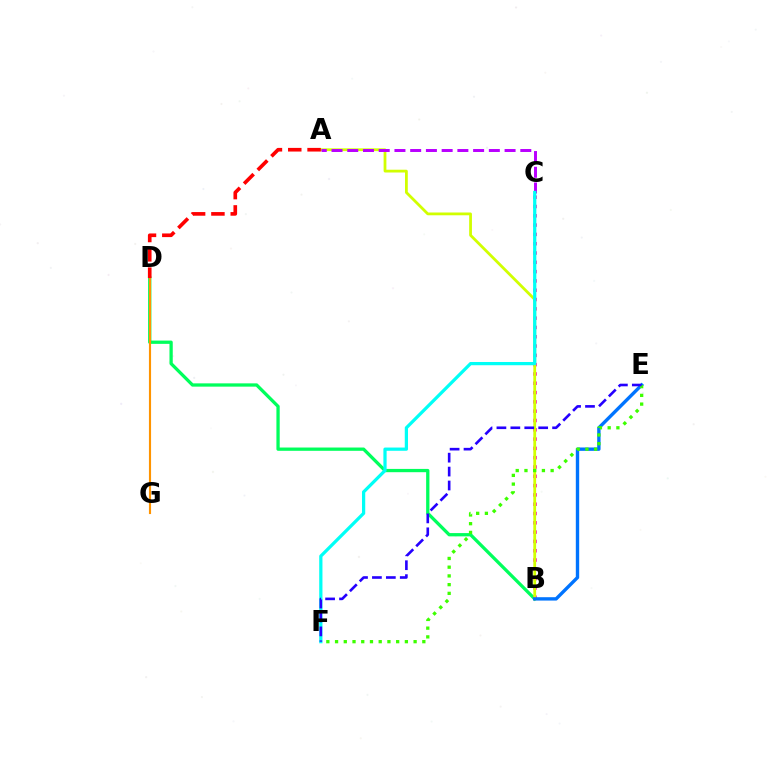{('B', 'D'): [{'color': '#00ff5c', 'line_style': 'solid', 'thickness': 2.36}], ('B', 'C'): [{'color': '#ff00ac', 'line_style': 'dotted', 'thickness': 2.53}], ('A', 'B'): [{'color': '#d1ff00', 'line_style': 'solid', 'thickness': 2.0}], ('D', 'G'): [{'color': '#ff9400', 'line_style': 'solid', 'thickness': 1.54}], ('A', 'D'): [{'color': '#ff0000', 'line_style': 'dashed', 'thickness': 2.63}], ('B', 'E'): [{'color': '#0074ff', 'line_style': 'solid', 'thickness': 2.43}], ('E', 'F'): [{'color': '#3dff00', 'line_style': 'dotted', 'thickness': 2.37}, {'color': '#2500ff', 'line_style': 'dashed', 'thickness': 1.89}], ('A', 'C'): [{'color': '#b900ff', 'line_style': 'dashed', 'thickness': 2.14}], ('C', 'F'): [{'color': '#00fff6', 'line_style': 'solid', 'thickness': 2.33}]}